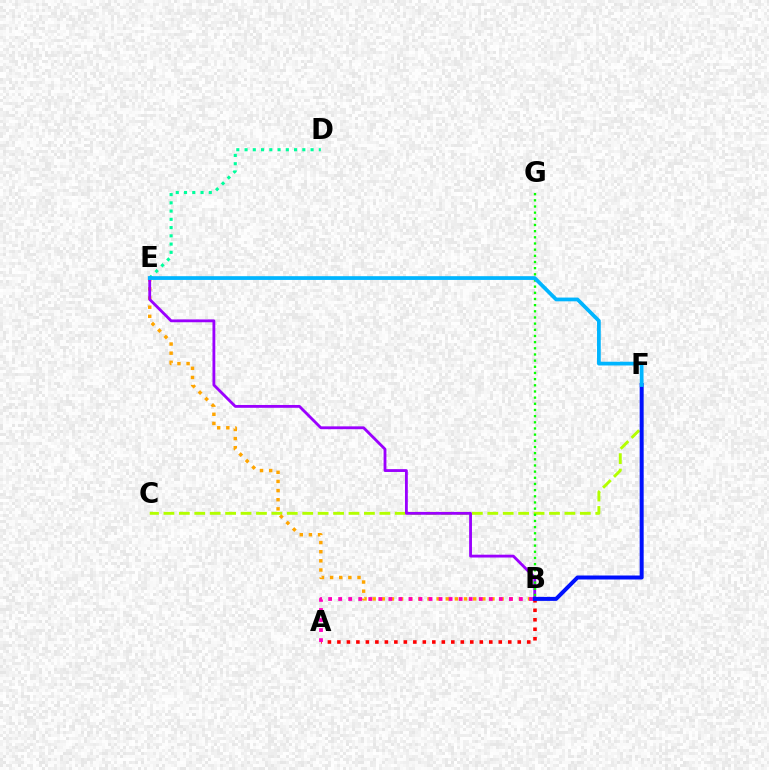{('C', 'F'): [{'color': '#b3ff00', 'line_style': 'dashed', 'thickness': 2.1}], ('D', 'E'): [{'color': '#00ff9d', 'line_style': 'dotted', 'thickness': 2.24}], ('A', 'B'): [{'color': '#ff0000', 'line_style': 'dotted', 'thickness': 2.58}, {'color': '#ff00bd', 'line_style': 'dotted', 'thickness': 2.73}], ('B', 'E'): [{'color': '#ffa500', 'line_style': 'dotted', 'thickness': 2.48}, {'color': '#9b00ff', 'line_style': 'solid', 'thickness': 2.03}], ('B', 'G'): [{'color': '#08ff00', 'line_style': 'dotted', 'thickness': 1.68}], ('B', 'F'): [{'color': '#0010ff', 'line_style': 'solid', 'thickness': 2.87}], ('E', 'F'): [{'color': '#00b5ff', 'line_style': 'solid', 'thickness': 2.7}]}